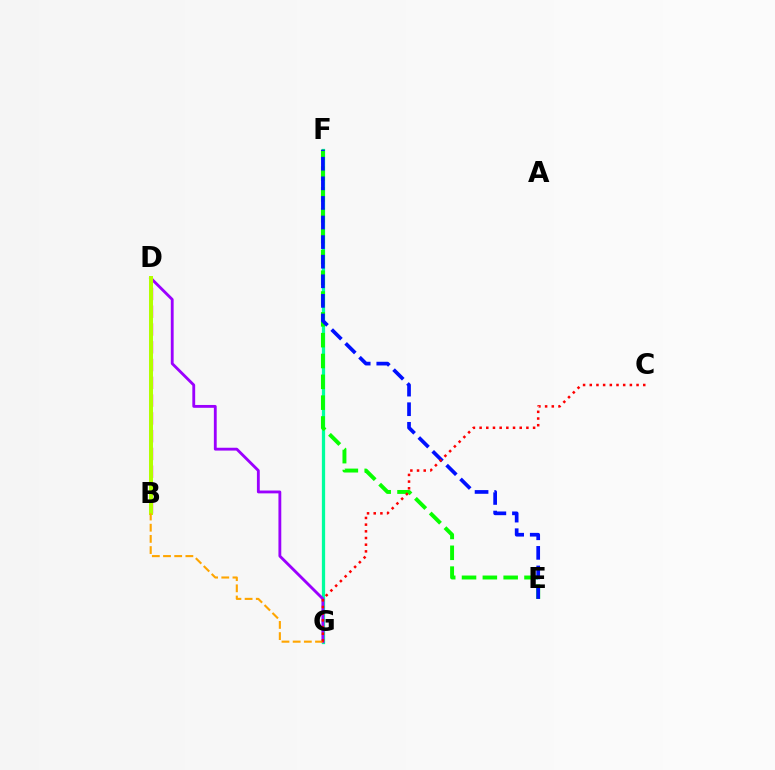{('B', 'D'): [{'color': '#00b5ff', 'line_style': 'dashed', 'thickness': 2.14}, {'color': '#ff00bd', 'line_style': 'dashed', 'thickness': 2.42}, {'color': '#b3ff00', 'line_style': 'solid', 'thickness': 2.89}], ('F', 'G'): [{'color': '#00ff9d', 'line_style': 'solid', 'thickness': 2.34}], ('D', 'G'): [{'color': '#9b00ff', 'line_style': 'solid', 'thickness': 2.04}], ('E', 'F'): [{'color': '#08ff00', 'line_style': 'dashed', 'thickness': 2.83}, {'color': '#0010ff', 'line_style': 'dashed', 'thickness': 2.66}], ('B', 'G'): [{'color': '#ffa500', 'line_style': 'dashed', 'thickness': 1.52}], ('C', 'G'): [{'color': '#ff0000', 'line_style': 'dotted', 'thickness': 1.82}]}